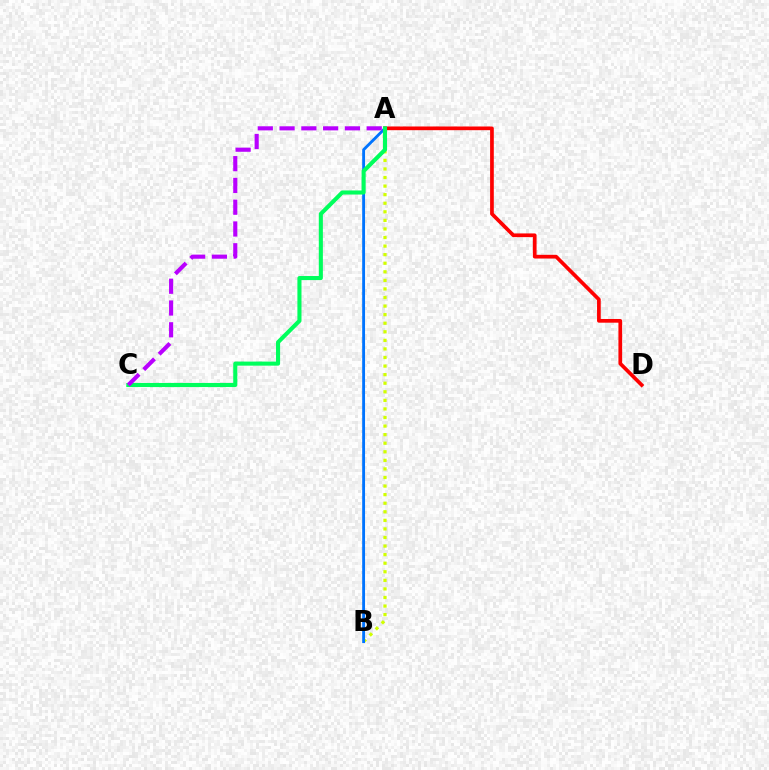{('A', 'B'): [{'color': '#d1ff00', 'line_style': 'dotted', 'thickness': 2.33}, {'color': '#0074ff', 'line_style': 'solid', 'thickness': 2.05}], ('A', 'D'): [{'color': '#ff0000', 'line_style': 'solid', 'thickness': 2.67}], ('A', 'C'): [{'color': '#00ff5c', 'line_style': 'solid', 'thickness': 2.94}, {'color': '#b900ff', 'line_style': 'dashed', 'thickness': 2.96}]}